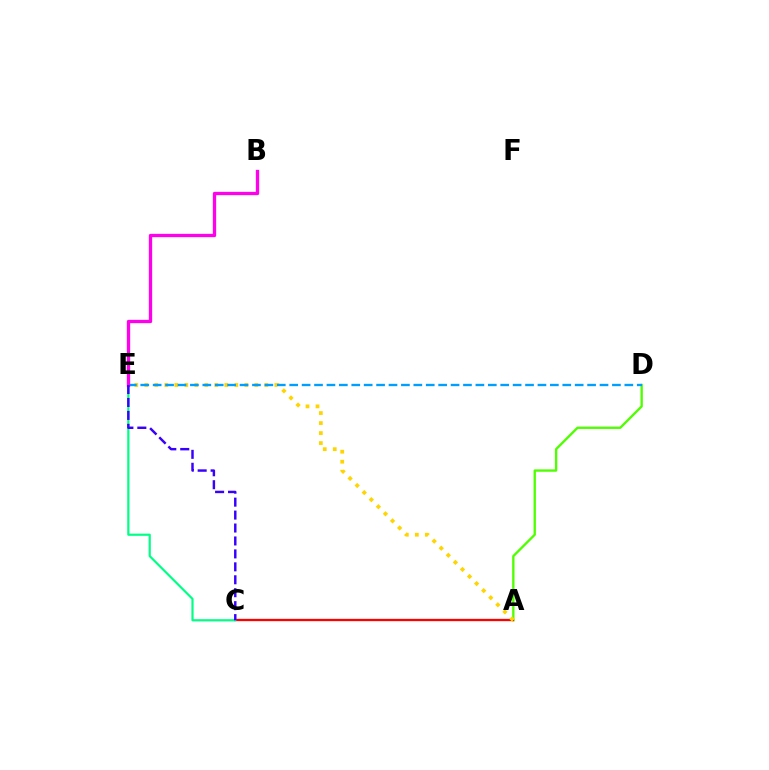{('A', 'D'): [{'color': '#4fff00', 'line_style': 'solid', 'thickness': 1.69}], ('A', 'C'): [{'color': '#ff0000', 'line_style': 'solid', 'thickness': 1.66}], ('A', 'E'): [{'color': '#ffd500', 'line_style': 'dotted', 'thickness': 2.72}], ('D', 'E'): [{'color': '#009eff', 'line_style': 'dashed', 'thickness': 1.69}], ('C', 'E'): [{'color': '#00ff86', 'line_style': 'solid', 'thickness': 1.58}, {'color': '#3700ff', 'line_style': 'dashed', 'thickness': 1.76}], ('B', 'E'): [{'color': '#ff00ed', 'line_style': 'solid', 'thickness': 2.38}]}